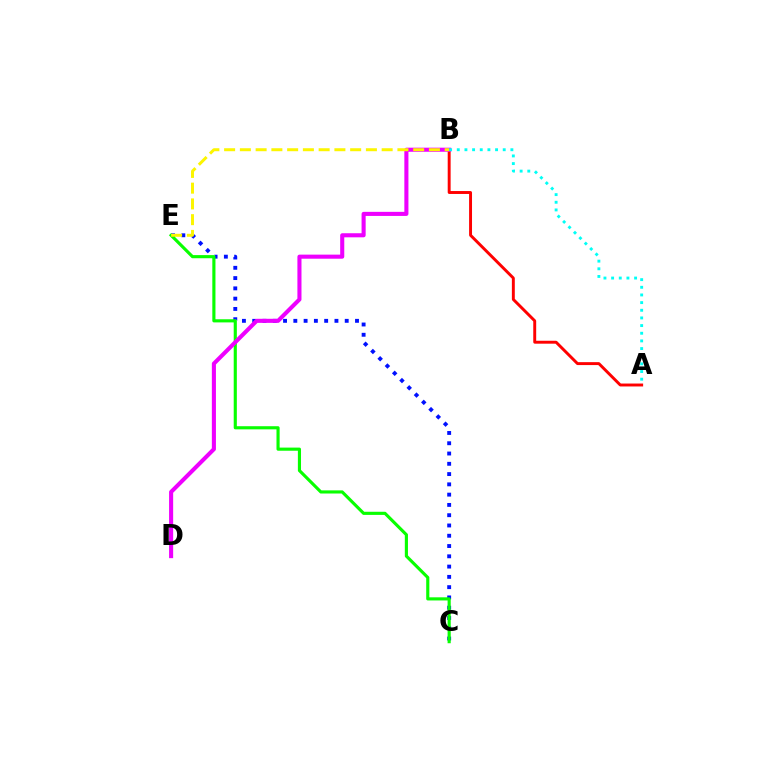{('C', 'E'): [{'color': '#0010ff', 'line_style': 'dotted', 'thickness': 2.79}, {'color': '#08ff00', 'line_style': 'solid', 'thickness': 2.26}], ('A', 'B'): [{'color': '#ff0000', 'line_style': 'solid', 'thickness': 2.11}, {'color': '#00fff6', 'line_style': 'dotted', 'thickness': 2.08}], ('B', 'D'): [{'color': '#ee00ff', 'line_style': 'solid', 'thickness': 2.94}], ('B', 'E'): [{'color': '#fcf500', 'line_style': 'dashed', 'thickness': 2.14}]}